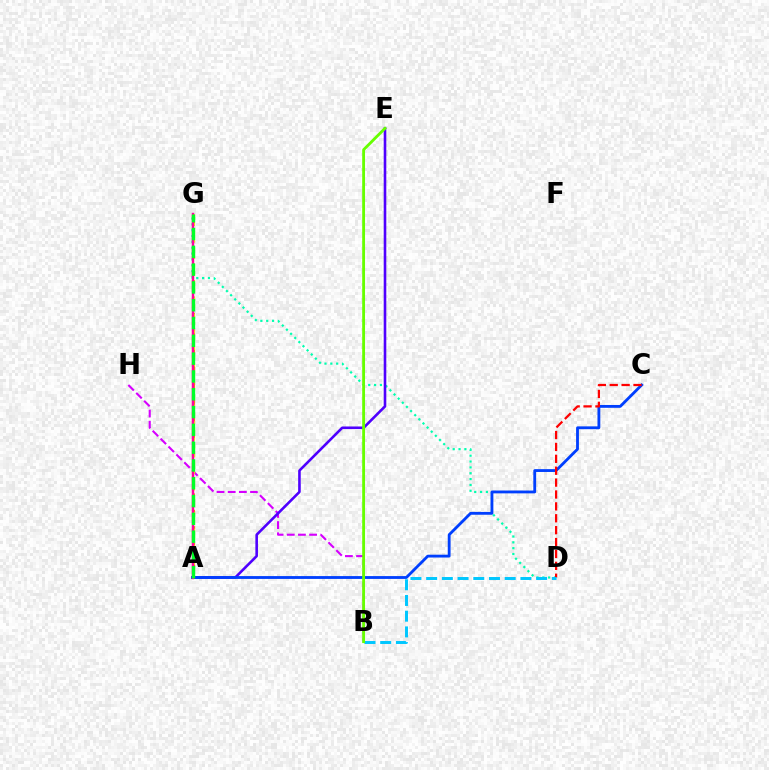{('D', 'G'): [{'color': '#00ffaf', 'line_style': 'dotted', 'thickness': 1.59}], ('A', 'G'): [{'color': '#ff8800', 'line_style': 'dashed', 'thickness': 2.23}, {'color': '#eeff00', 'line_style': 'dotted', 'thickness': 2.25}, {'color': '#ff00a0', 'line_style': 'solid', 'thickness': 1.76}, {'color': '#00ff27', 'line_style': 'dashed', 'thickness': 2.42}], ('B', 'H'): [{'color': '#d600ff', 'line_style': 'dashed', 'thickness': 1.52}], ('A', 'E'): [{'color': '#4f00ff', 'line_style': 'solid', 'thickness': 1.87}], ('A', 'C'): [{'color': '#003fff', 'line_style': 'solid', 'thickness': 2.04}], ('C', 'D'): [{'color': '#ff0000', 'line_style': 'dashed', 'thickness': 1.62}], ('B', 'D'): [{'color': '#00c7ff', 'line_style': 'dashed', 'thickness': 2.13}], ('B', 'E'): [{'color': '#66ff00', 'line_style': 'solid', 'thickness': 2.04}]}